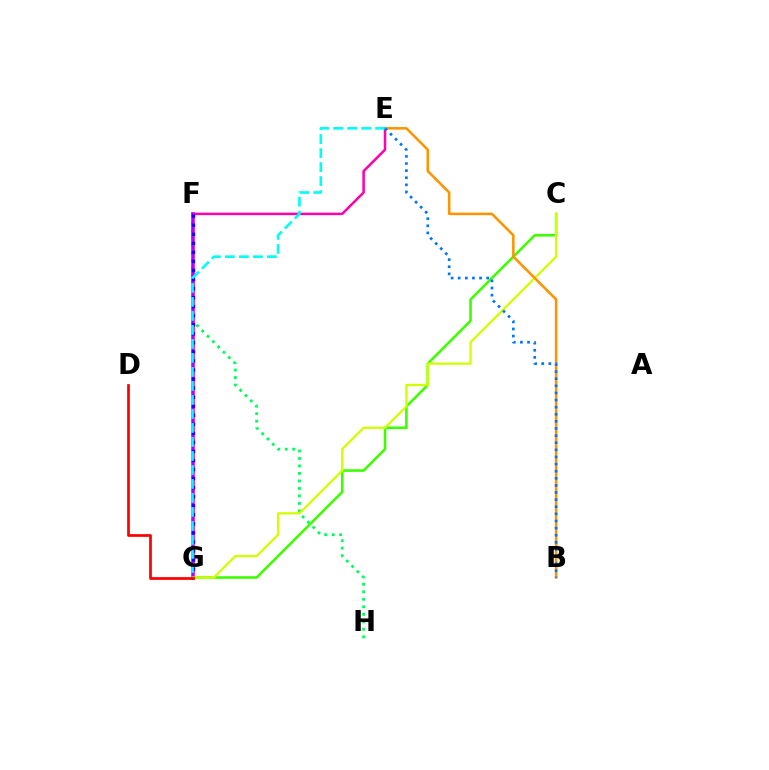{('E', 'F'): [{'color': '#ff00ac', 'line_style': 'solid', 'thickness': 1.82}], ('C', 'G'): [{'color': '#3dff00', 'line_style': 'solid', 'thickness': 1.86}, {'color': '#d1ff00', 'line_style': 'solid', 'thickness': 1.65}], ('F', 'H'): [{'color': '#00ff5c', 'line_style': 'dotted', 'thickness': 2.04}], ('F', 'G'): [{'color': '#b900ff', 'line_style': 'solid', 'thickness': 2.55}, {'color': '#2500ff', 'line_style': 'dotted', 'thickness': 2.46}], ('B', 'E'): [{'color': '#ff9400', 'line_style': 'solid', 'thickness': 1.84}, {'color': '#0074ff', 'line_style': 'dotted', 'thickness': 1.93}], ('E', 'G'): [{'color': '#00fff6', 'line_style': 'dashed', 'thickness': 1.9}], ('D', 'G'): [{'color': '#ff0000', 'line_style': 'solid', 'thickness': 1.96}]}